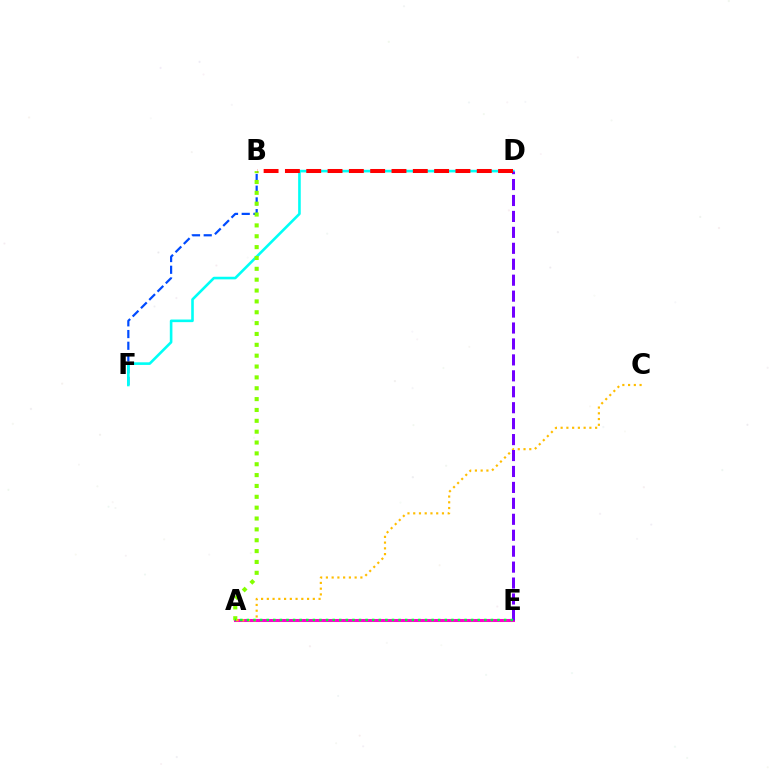{('B', 'F'): [{'color': '#004bff', 'line_style': 'dashed', 'thickness': 1.59}], ('D', 'F'): [{'color': '#00fff6', 'line_style': 'solid', 'thickness': 1.88}], ('A', 'E'): [{'color': '#ff00cf', 'line_style': 'solid', 'thickness': 2.19}, {'color': '#00ff39', 'line_style': 'dotted', 'thickness': 1.79}], ('A', 'B'): [{'color': '#84ff00', 'line_style': 'dotted', 'thickness': 2.95}], ('A', 'C'): [{'color': '#ffbd00', 'line_style': 'dotted', 'thickness': 1.56}], ('D', 'E'): [{'color': '#7200ff', 'line_style': 'dashed', 'thickness': 2.17}], ('B', 'D'): [{'color': '#ff0000', 'line_style': 'dashed', 'thickness': 2.9}]}